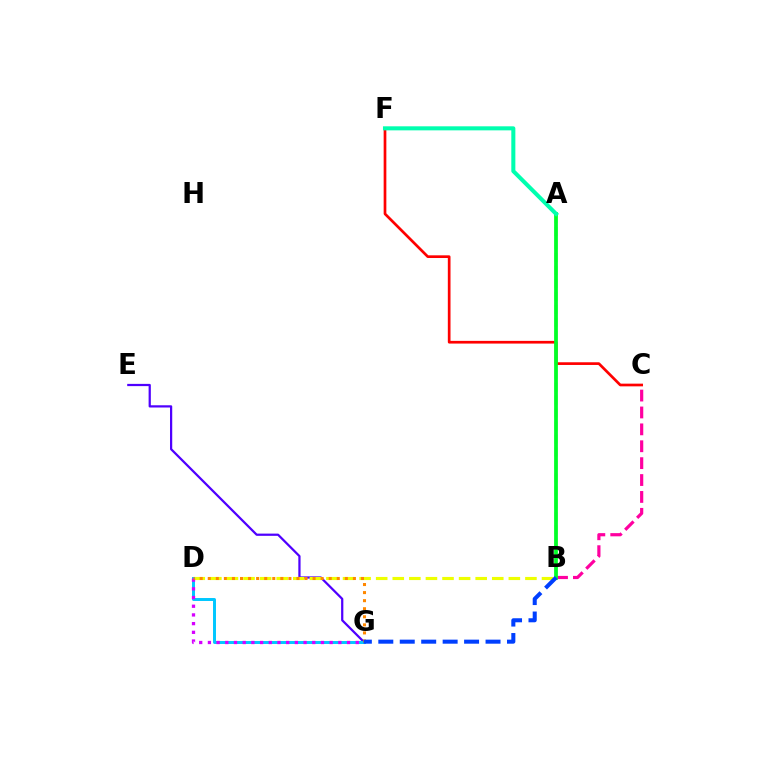{('B', 'C'): [{'color': '#ff00a0', 'line_style': 'dashed', 'thickness': 2.3}], ('E', 'G'): [{'color': '#4f00ff', 'line_style': 'solid', 'thickness': 1.61}], ('A', 'B'): [{'color': '#66ff00', 'line_style': 'dashed', 'thickness': 1.76}, {'color': '#00ff27', 'line_style': 'solid', 'thickness': 2.7}], ('B', 'D'): [{'color': '#eeff00', 'line_style': 'dashed', 'thickness': 2.25}], ('D', 'G'): [{'color': '#00c7ff', 'line_style': 'solid', 'thickness': 2.13}, {'color': '#d600ff', 'line_style': 'dotted', 'thickness': 2.36}, {'color': '#ff8800', 'line_style': 'dotted', 'thickness': 2.19}], ('C', 'F'): [{'color': '#ff0000', 'line_style': 'solid', 'thickness': 1.94}], ('A', 'F'): [{'color': '#00ffaf', 'line_style': 'solid', 'thickness': 2.91}], ('B', 'G'): [{'color': '#003fff', 'line_style': 'dashed', 'thickness': 2.91}]}